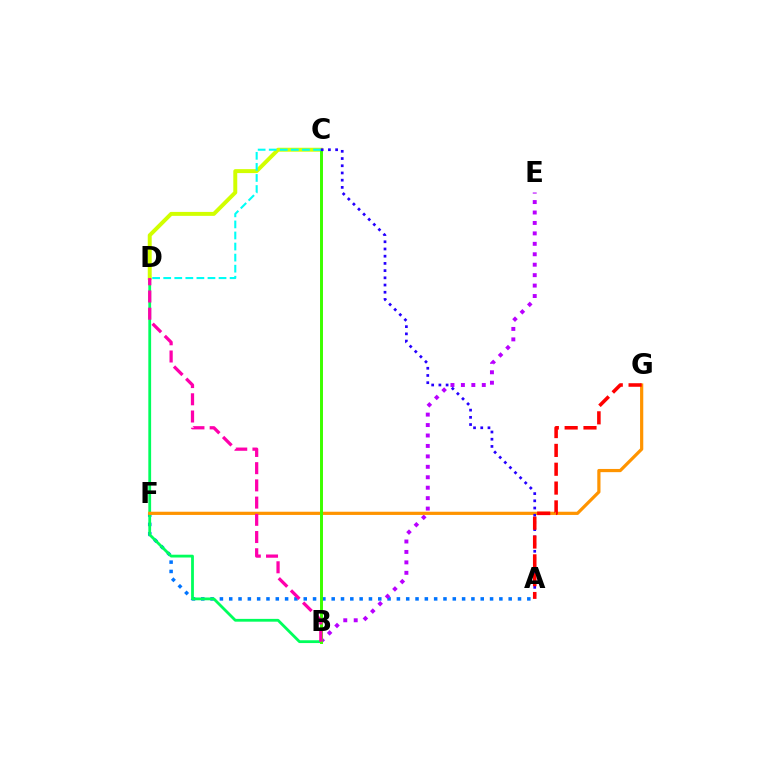{('A', 'F'): [{'color': '#0074ff', 'line_style': 'dotted', 'thickness': 2.53}], ('B', 'E'): [{'color': '#b900ff', 'line_style': 'dotted', 'thickness': 2.84}], ('B', 'D'): [{'color': '#00ff5c', 'line_style': 'solid', 'thickness': 2.02}, {'color': '#ff00ac', 'line_style': 'dashed', 'thickness': 2.34}], ('F', 'G'): [{'color': '#ff9400', 'line_style': 'solid', 'thickness': 2.31}], ('C', 'D'): [{'color': '#d1ff00', 'line_style': 'solid', 'thickness': 2.85}, {'color': '#00fff6', 'line_style': 'dashed', 'thickness': 1.5}], ('B', 'C'): [{'color': '#3dff00', 'line_style': 'solid', 'thickness': 2.13}], ('A', 'C'): [{'color': '#2500ff', 'line_style': 'dotted', 'thickness': 1.96}], ('A', 'G'): [{'color': '#ff0000', 'line_style': 'dashed', 'thickness': 2.56}]}